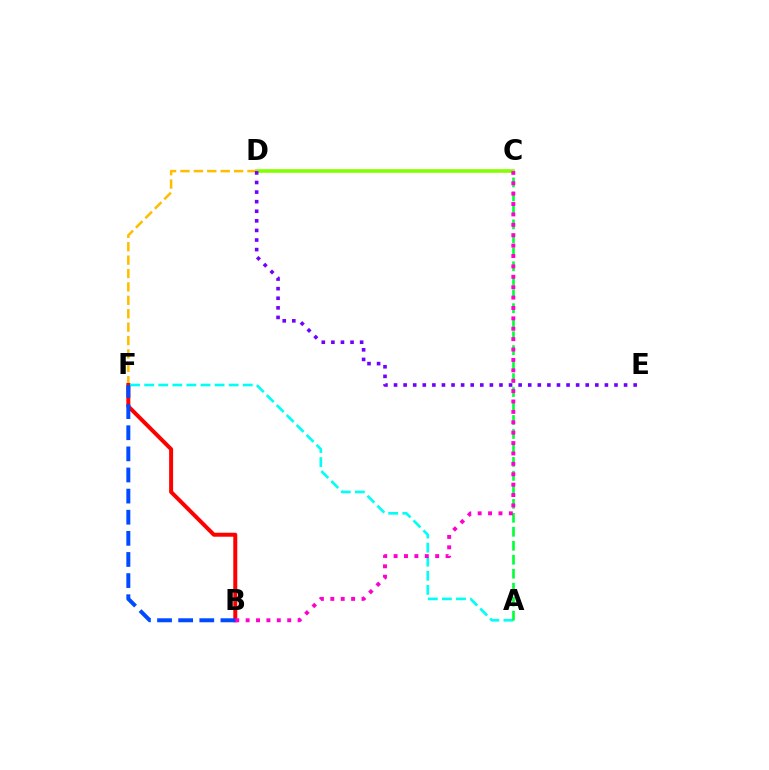{('C', 'D'): [{'color': '#84ff00', 'line_style': 'solid', 'thickness': 2.62}], ('D', 'F'): [{'color': '#ffbd00', 'line_style': 'dashed', 'thickness': 1.82}], ('B', 'F'): [{'color': '#ff0000', 'line_style': 'solid', 'thickness': 2.86}, {'color': '#004bff', 'line_style': 'dashed', 'thickness': 2.87}], ('A', 'F'): [{'color': '#00fff6', 'line_style': 'dashed', 'thickness': 1.91}], ('A', 'C'): [{'color': '#00ff39', 'line_style': 'dashed', 'thickness': 1.9}], ('B', 'C'): [{'color': '#ff00cf', 'line_style': 'dotted', 'thickness': 2.82}], ('D', 'E'): [{'color': '#7200ff', 'line_style': 'dotted', 'thickness': 2.6}]}